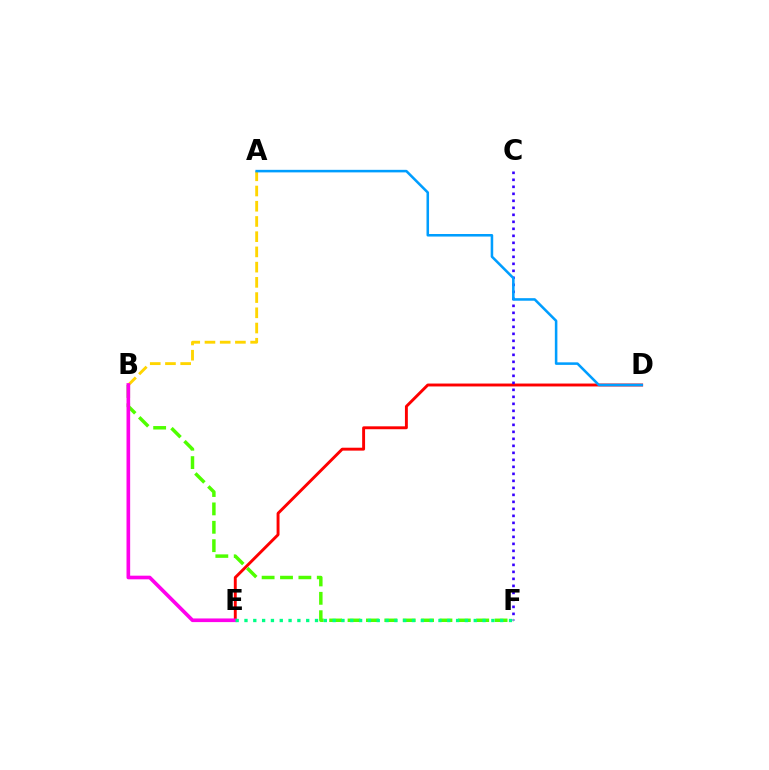{('D', 'E'): [{'color': '#ff0000', 'line_style': 'solid', 'thickness': 2.09}], ('A', 'B'): [{'color': '#ffd500', 'line_style': 'dashed', 'thickness': 2.07}], ('C', 'F'): [{'color': '#3700ff', 'line_style': 'dotted', 'thickness': 1.9}], ('B', 'F'): [{'color': '#4fff00', 'line_style': 'dashed', 'thickness': 2.5}], ('A', 'D'): [{'color': '#009eff', 'line_style': 'solid', 'thickness': 1.83}], ('B', 'E'): [{'color': '#ff00ed', 'line_style': 'solid', 'thickness': 2.63}], ('E', 'F'): [{'color': '#00ff86', 'line_style': 'dotted', 'thickness': 2.4}]}